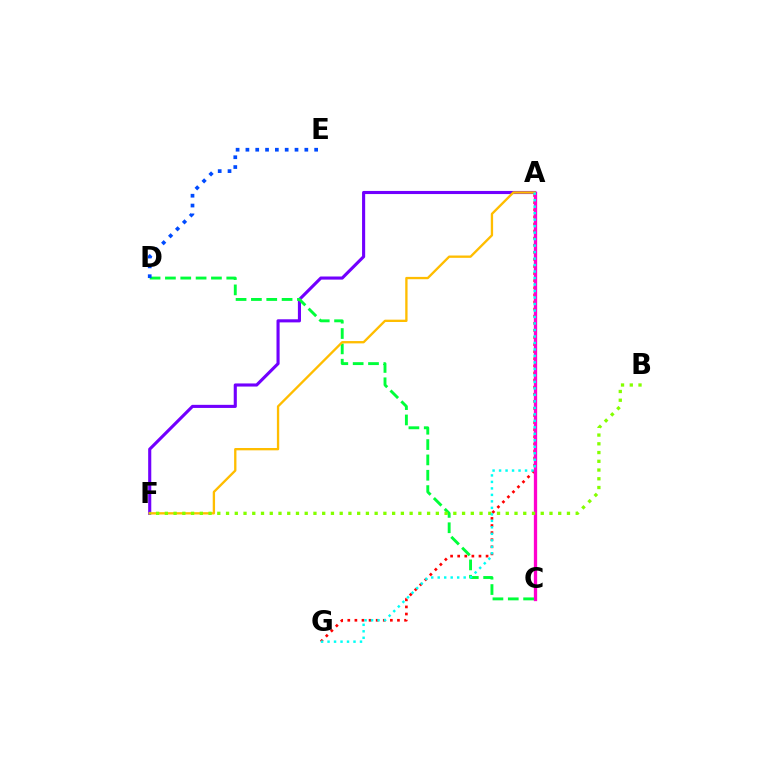{('A', 'G'): [{'color': '#ff0000', 'line_style': 'dotted', 'thickness': 1.93}, {'color': '#00fff6', 'line_style': 'dotted', 'thickness': 1.76}], ('A', 'C'): [{'color': '#ff00cf', 'line_style': 'solid', 'thickness': 2.38}], ('A', 'F'): [{'color': '#7200ff', 'line_style': 'solid', 'thickness': 2.24}, {'color': '#ffbd00', 'line_style': 'solid', 'thickness': 1.68}], ('C', 'D'): [{'color': '#00ff39', 'line_style': 'dashed', 'thickness': 2.08}], ('D', 'E'): [{'color': '#004bff', 'line_style': 'dotted', 'thickness': 2.67}], ('B', 'F'): [{'color': '#84ff00', 'line_style': 'dotted', 'thickness': 2.38}]}